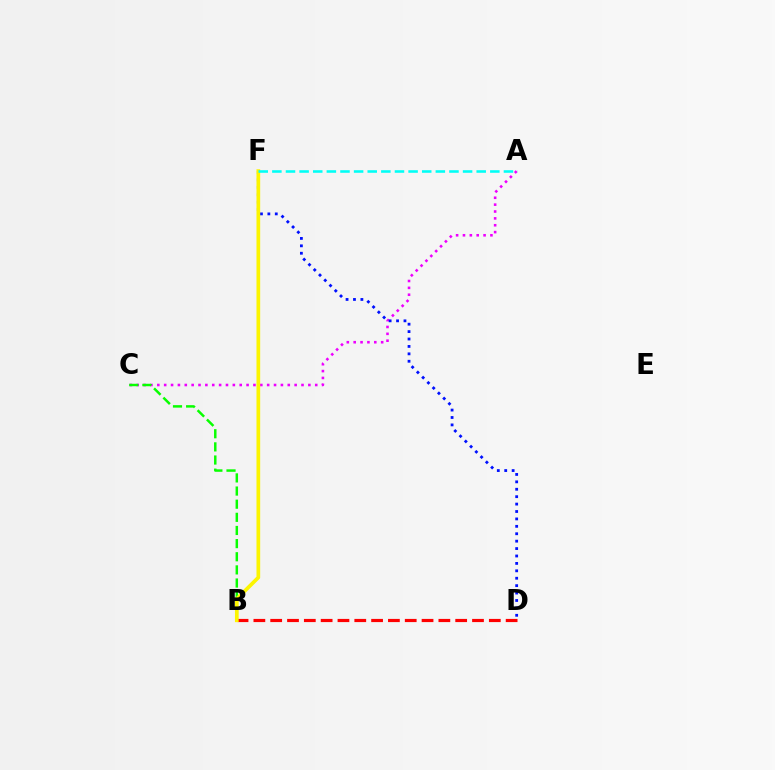{('A', 'C'): [{'color': '#ee00ff', 'line_style': 'dotted', 'thickness': 1.87}], ('B', 'C'): [{'color': '#08ff00', 'line_style': 'dashed', 'thickness': 1.79}], ('B', 'D'): [{'color': '#ff0000', 'line_style': 'dashed', 'thickness': 2.28}], ('D', 'F'): [{'color': '#0010ff', 'line_style': 'dotted', 'thickness': 2.01}], ('B', 'F'): [{'color': '#fcf500', 'line_style': 'solid', 'thickness': 2.66}], ('A', 'F'): [{'color': '#00fff6', 'line_style': 'dashed', 'thickness': 1.85}]}